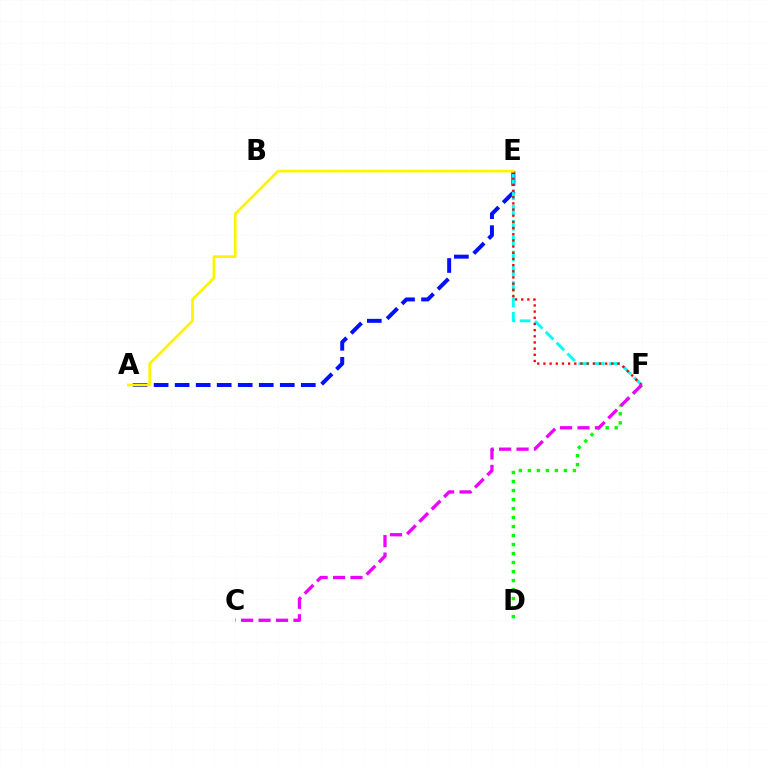{('A', 'E'): [{'color': '#0010ff', 'line_style': 'dashed', 'thickness': 2.86}, {'color': '#fcf500', 'line_style': 'solid', 'thickness': 1.96}], ('E', 'F'): [{'color': '#00fff6', 'line_style': 'dashed', 'thickness': 2.08}, {'color': '#ff0000', 'line_style': 'dotted', 'thickness': 1.68}], ('D', 'F'): [{'color': '#08ff00', 'line_style': 'dotted', 'thickness': 2.45}], ('C', 'F'): [{'color': '#ee00ff', 'line_style': 'dashed', 'thickness': 2.37}]}